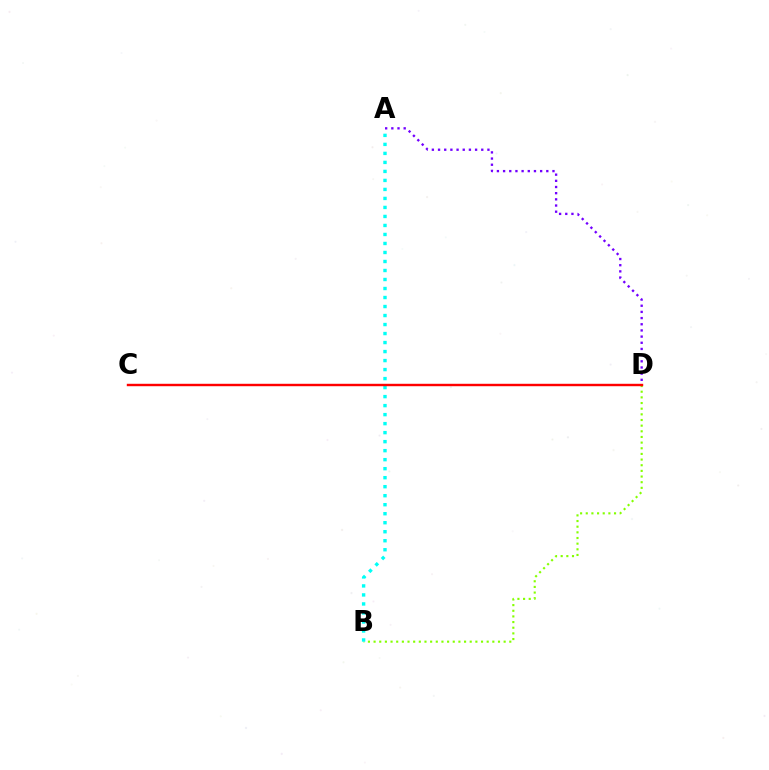{('B', 'D'): [{'color': '#84ff00', 'line_style': 'dotted', 'thickness': 1.54}], ('A', 'D'): [{'color': '#7200ff', 'line_style': 'dotted', 'thickness': 1.68}], ('A', 'B'): [{'color': '#00fff6', 'line_style': 'dotted', 'thickness': 2.45}], ('C', 'D'): [{'color': '#ff0000', 'line_style': 'solid', 'thickness': 1.74}]}